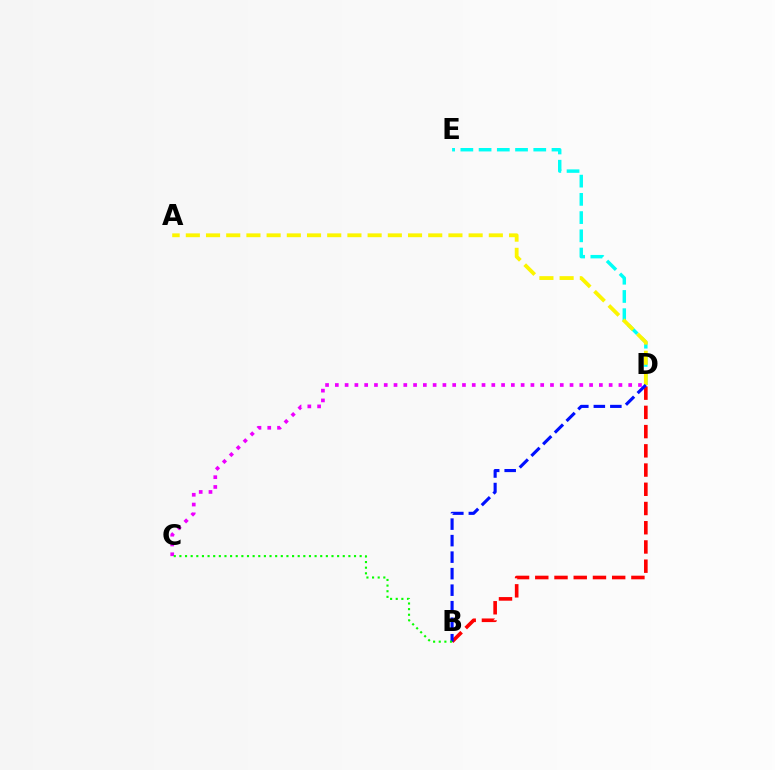{('D', 'E'): [{'color': '#00fff6', 'line_style': 'dashed', 'thickness': 2.48}], ('C', 'D'): [{'color': '#ee00ff', 'line_style': 'dotted', 'thickness': 2.66}], ('B', 'D'): [{'color': '#ff0000', 'line_style': 'dashed', 'thickness': 2.61}, {'color': '#0010ff', 'line_style': 'dashed', 'thickness': 2.24}], ('A', 'D'): [{'color': '#fcf500', 'line_style': 'dashed', 'thickness': 2.74}], ('B', 'C'): [{'color': '#08ff00', 'line_style': 'dotted', 'thickness': 1.53}]}